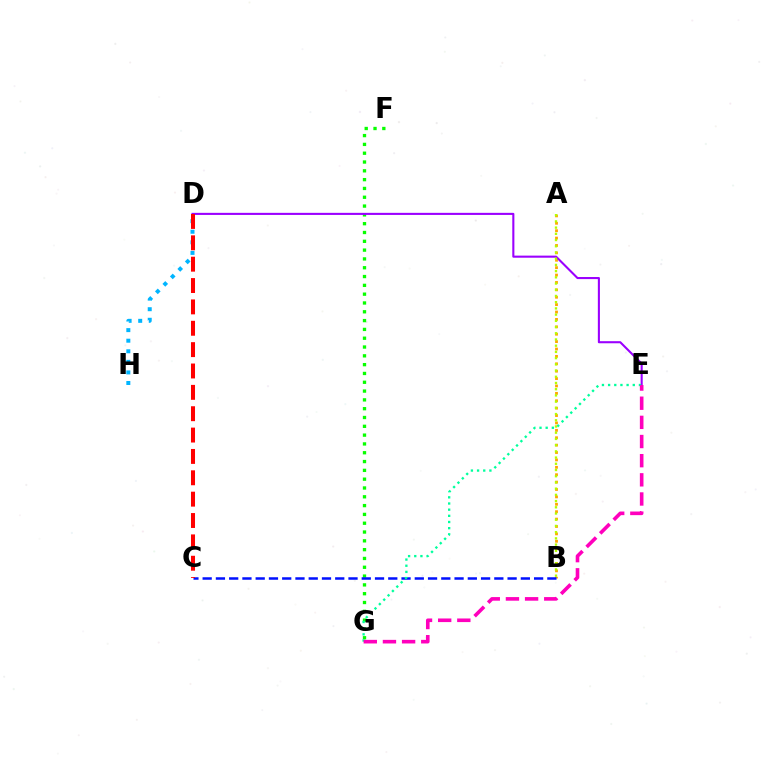{('F', 'G'): [{'color': '#08ff00', 'line_style': 'dotted', 'thickness': 2.39}], ('A', 'B'): [{'color': '#ffa500', 'line_style': 'dotted', 'thickness': 2.01}, {'color': '#b3ff00', 'line_style': 'dotted', 'thickness': 1.69}], ('D', 'H'): [{'color': '#00b5ff', 'line_style': 'dotted', 'thickness': 2.87}], ('D', 'E'): [{'color': '#9b00ff', 'line_style': 'solid', 'thickness': 1.5}], ('B', 'C'): [{'color': '#0010ff', 'line_style': 'dashed', 'thickness': 1.8}], ('E', 'G'): [{'color': '#00ff9d', 'line_style': 'dotted', 'thickness': 1.68}, {'color': '#ff00bd', 'line_style': 'dashed', 'thickness': 2.6}], ('C', 'D'): [{'color': '#ff0000', 'line_style': 'dashed', 'thickness': 2.9}]}